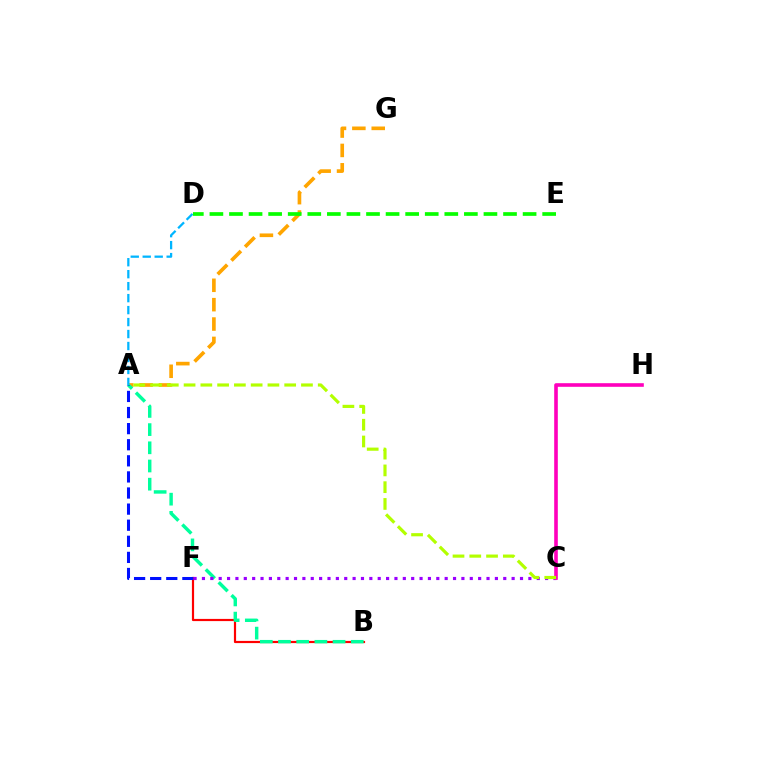{('B', 'F'): [{'color': '#ff0000', 'line_style': 'solid', 'thickness': 1.58}], ('A', 'G'): [{'color': '#ffa500', 'line_style': 'dashed', 'thickness': 2.63}], ('A', 'D'): [{'color': '#00b5ff', 'line_style': 'dashed', 'thickness': 1.63}], ('A', 'B'): [{'color': '#00ff9d', 'line_style': 'dashed', 'thickness': 2.47}], ('A', 'F'): [{'color': '#0010ff', 'line_style': 'dashed', 'thickness': 2.19}], ('D', 'E'): [{'color': '#08ff00', 'line_style': 'dashed', 'thickness': 2.66}], ('C', 'F'): [{'color': '#9b00ff', 'line_style': 'dotted', 'thickness': 2.27}], ('C', 'H'): [{'color': '#ff00bd', 'line_style': 'solid', 'thickness': 2.6}], ('A', 'C'): [{'color': '#b3ff00', 'line_style': 'dashed', 'thickness': 2.28}]}